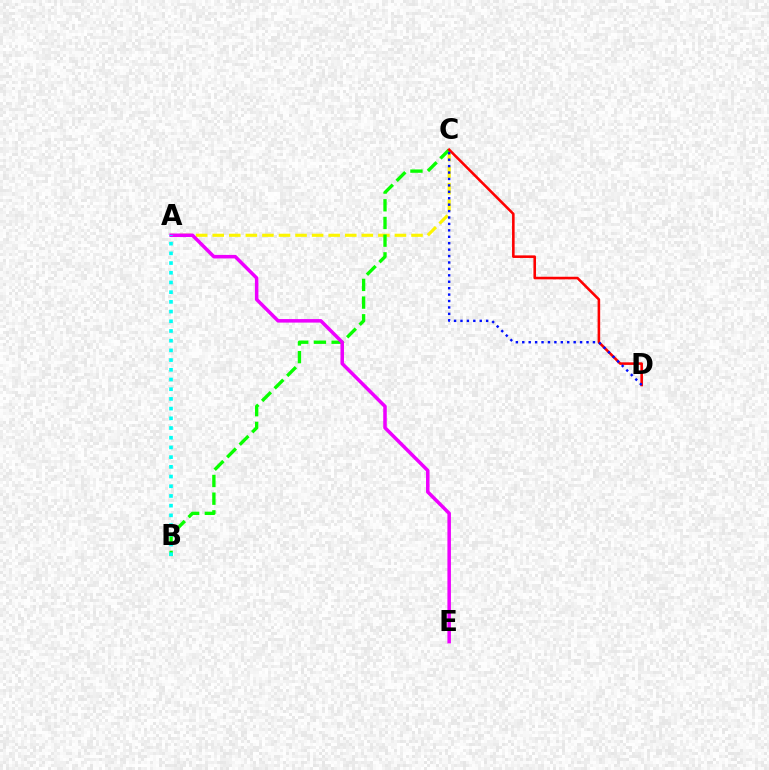{('A', 'C'): [{'color': '#fcf500', 'line_style': 'dashed', 'thickness': 2.25}], ('B', 'C'): [{'color': '#08ff00', 'line_style': 'dashed', 'thickness': 2.4}], ('C', 'D'): [{'color': '#ff0000', 'line_style': 'solid', 'thickness': 1.86}, {'color': '#0010ff', 'line_style': 'dotted', 'thickness': 1.75}], ('A', 'E'): [{'color': '#ee00ff', 'line_style': 'solid', 'thickness': 2.53}], ('A', 'B'): [{'color': '#00fff6', 'line_style': 'dotted', 'thickness': 2.64}]}